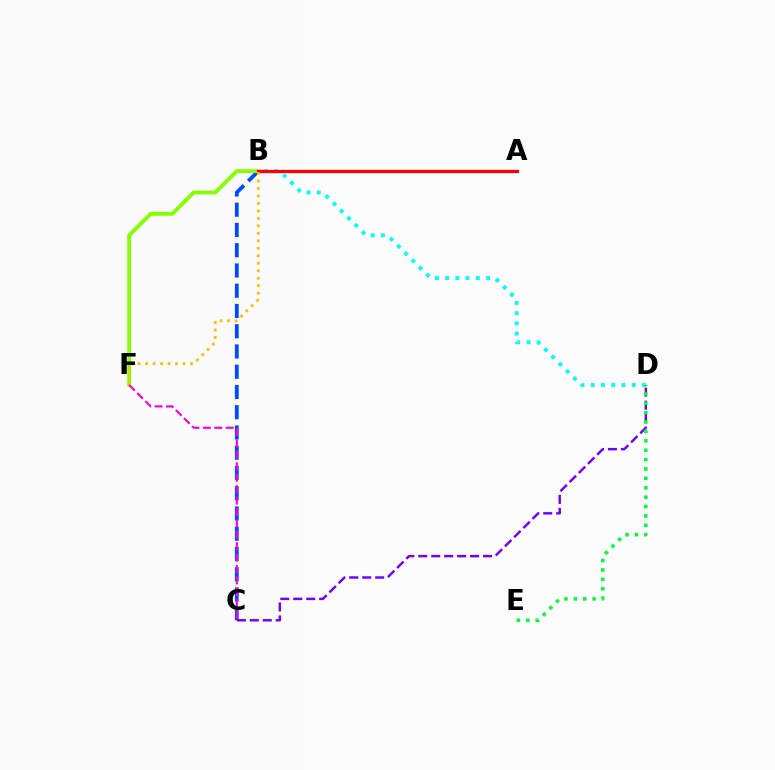{('B', 'D'): [{'color': '#00fff6', 'line_style': 'dotted', 'thickness': 2.78}], ('B', 'C'): [{'color': '#004bff', 'line_style': 'dashed', 'thickness': 2.75}], ('C', 'D'): [{'color': '#7200ff', 'line_style': 'dashed', 'thickness': 1.76}], ('B', 'F'): [{'color': '#84ff00', 'line_style': 'solid', 'thickness': 2.74}, {'color': '#ffbd00', 'line_style': 'dotted', 'thickness': 2.03}], ('A', 'B'): [{'color': '#ff0000', 'line_style': 'solid', 'thickness': 2.33}], ('D', 'E'): [{'color': '#00ff39', 'line_style': 'dotted', 'thickness': 2.55}], ('C', 'F'): [{'color': '#ff00cf', 'line_style': 'dashed', 'thickness': 1.55}]}